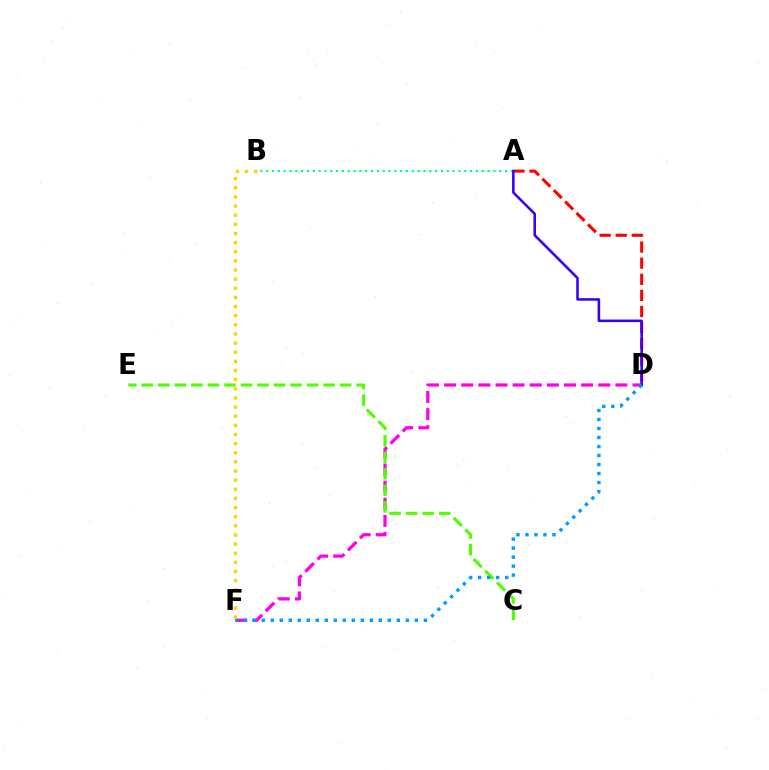{('A', 'D'): [{'color': '#ff0000', 'line_style': 'dashed', 'thickness': 2.19}, {'color': '#3700ff', 'line_style': 'solid', 'thickness': 1.84}], ('A', 'B'): [{'color': '#00ff86', 'line_style': 'dotted', 'thickness': 1.58}], ('D', 'F'): [{'color': '#ff00ed', 'line_style': 'dashed', 'thickness': 2.33}, {'color': '#009eff', 'line_style': 'dotted', 'thickness': 2.45}], ('C', 'E'): [{'color': '#4fff00', 'line_style': 'dashed', 'thickness': 2.25}], ('B', 'F'): [{'color': '#ffd500', 'line_style': 'dotted', 'thickness': 2.48}]}